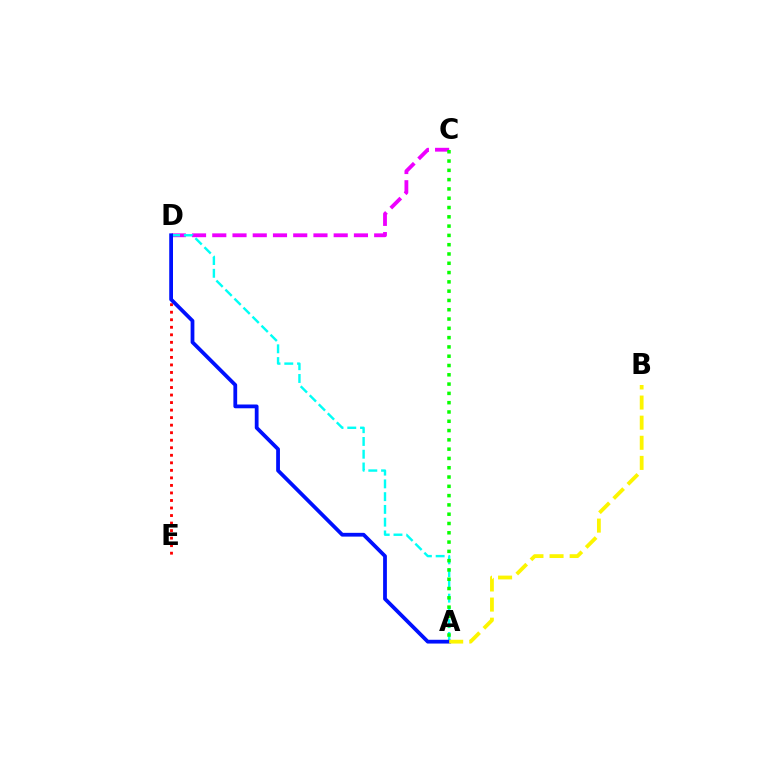{('C', 'D'): [{'color': '#ee00ff', 'line_style': 'dashed', 'thickness': 2.75}], ('A', 'D'): [{'color': '#00fff6', 'line_style': 'dashed', 'thickness': 1.73}, {'color': '#0010ff', 'line_style': 'solid', 'thickness': 2.72}], ('D', 'E'): [{'color': '#ff0000', 'line_style': 'dotted', 'thickness': 2.05}], ('A', 'C'): [{'color': '#08ff00', 'line_style': 'dotted', 'thickness': 2.53}], ('A', 'B'): [{'color': '#fcf500', 'line_style': 'dashed', 'thickness': 2.73}]}